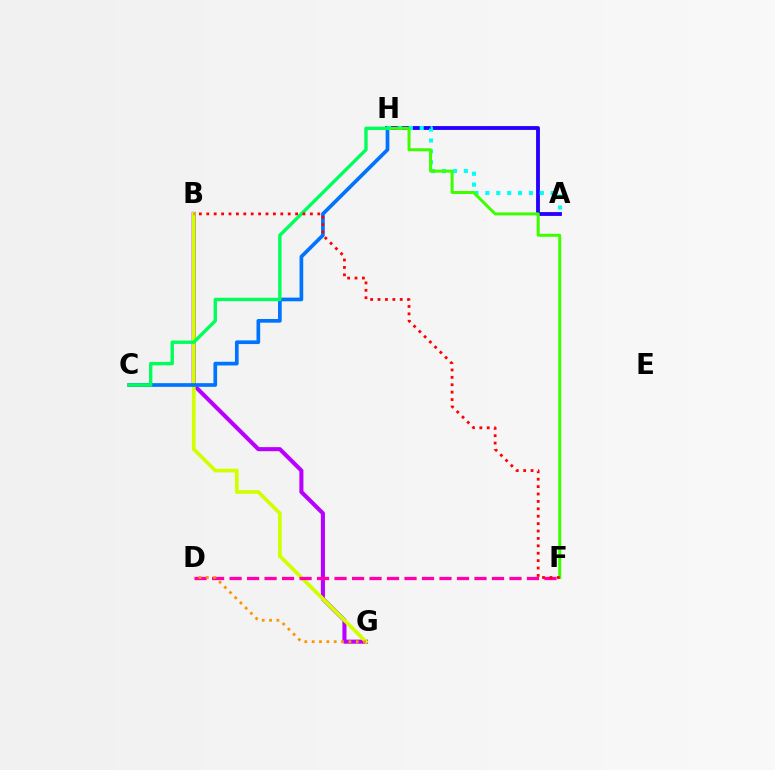{('B', 'G'): [{'color': '#b900ff', 'line_style': 'solid', 'thickness': 2.94}, {'color': '#d1ff00', 'line_style': 'solid', 'thickness': 2.68}], ('A', 'H'): [{'color': '#2500ff', 'line_style': 'solid', 'thickness': 2.75}, {'color': '#00fff6', 'line_style': 'dotted', 'thickness': 2.96}], ('D', 'F'): [{'color': '#ff00ac', 'line_style': 'dashed', 'thickness': 2.38}], ('D', 'G'): [{'color': '#ff9400', 'line_style': 'dotted', 'thickness': 2.0}], ('C', 'H'): [{'color': '#0074ff', 'line_style': 'solid', 'thickness': 2.66}, {'color': '#00ff5c', 'line_style': 'solid', 'thickness': 2.44}], ('F', 'H'): [{'color': '#3dff00', 'line_style': 'solid', 'thickness': 2.16}], ('B', 'F'): [{'color': '#ff0000', 'line_style': 'dotted', 'thickness': 2.01}]}